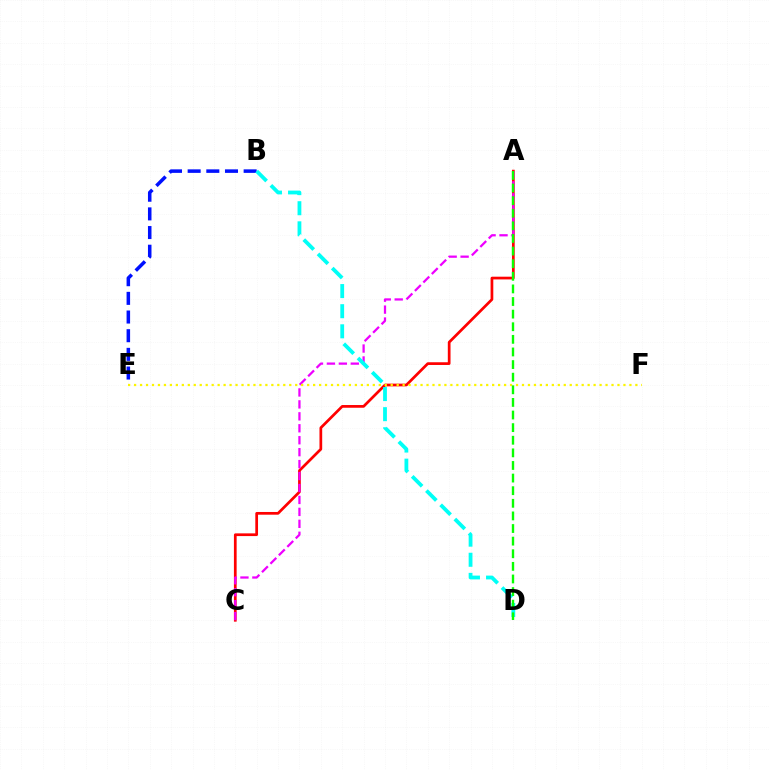{('A', 'C'): [{'color': '#ff0000', 'line_style': 'solid', 'thickness': 1.96}, {'color': '#ee00ff', 'line_style': 'dashed', 'thickness': 1.62}], ('E', 'F'): [{'color': '#fcf500', 'line_style': 'dotted', 'thickness': 1.62}], ('B', 'E'): [{'color': '#0010ff', 'line_style': 'dashed', 'thickness': 2.54}], ('B', 'D'): [{'color': '#00fff6', 'line_style': 'dashed', 'thickness': 2.73}], ('A', 'D'): [{'color': '#08ff00', 'line_style': 'dashed', 'thickness': 1.71}]}